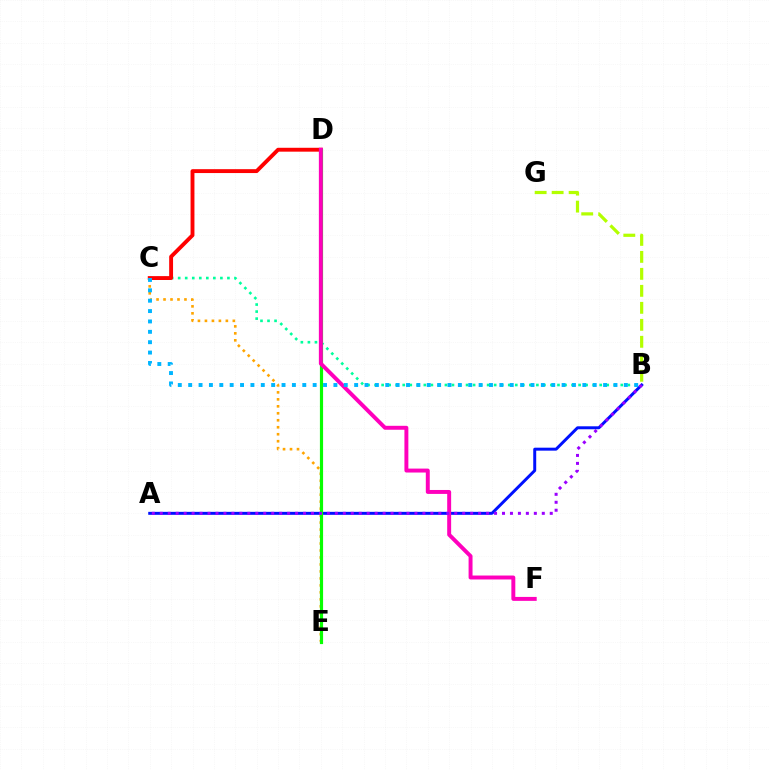{('A', 'B'): [{'color': '#0010ff', 'line_style': 'solid', 'thickness': 2.14}, {'color': '#9b00ff', 'line_style': 'dotted', 'thickness': 2.16}], ('B', 'C'): [{'color': '#00ff9d', 'line_style': 'dotted', 'thickness': 1.91}, {'color': '#00b5ff', 'line_style': 'dotted', 'thickness': 2.82}], ('C', 'E'): [{'color': '#ffa500', 'line_style': 'dotted', 'thickness': 1.9}], ('C', 'D'): [{'color': '#ff0000', 'line_style': 'solid', 'thickness': 2.79}], ('D', 'E'): [{'color': '#08ff00', 'line_style': 'solid', 'thickness': 2.28}], ('D', 'F'): [{'color': '#ff00bd', 'line_style': 'solid', 'thickness': 2.84}], ('B', 'G'): [{'color': '#b3ff00', 'line_style': 'dashed', 'thickness': 2.31}]}